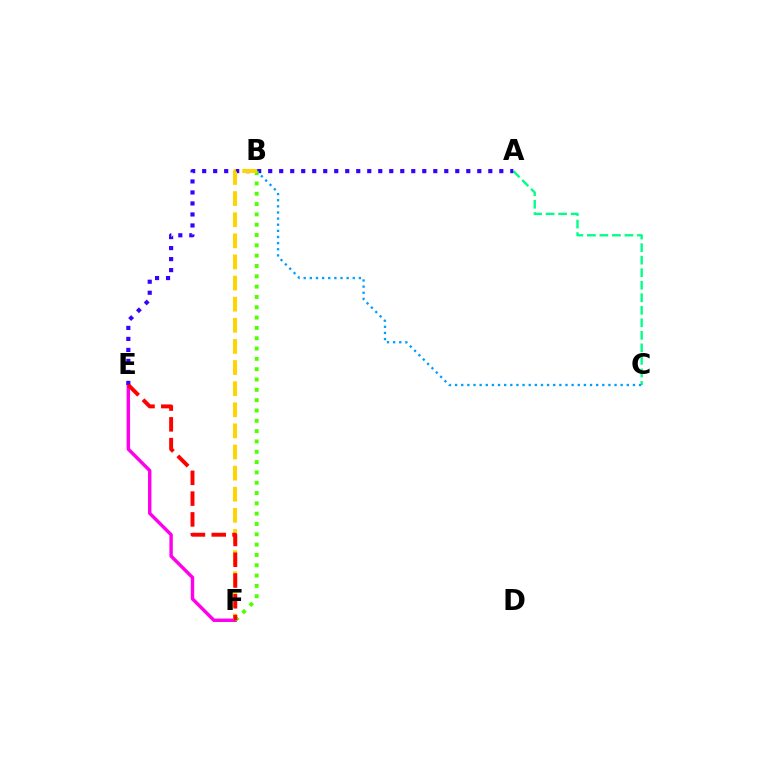{('A', 'C'): [{'color': '#00ff86', 'line_style': 'dashed', 'thickness': 1.7}], ('E', 'F'): [{'color': '#ff00ed', 'line_style': 'solid', 'thickness': 2.47}, {'color': '#ff0000', 'line_style': 'dashed', 'thickness': 2.82}], ('A', 'E'): [{'color': '#3700ff', 'line_style': 'dotted', 'thickness': 2.99}], ('B', 'C'): [{'color': '#009eff', 'line_style': 'dotted', 'thickness': 1.67}], ('B', 'F'): [{'color': '#4fff00', 'line_style': 'dotted', 'thickness': 2.8}, {'color': '#ffd500', 'line_style': 'dashed', 'thickness': 2.87}]}